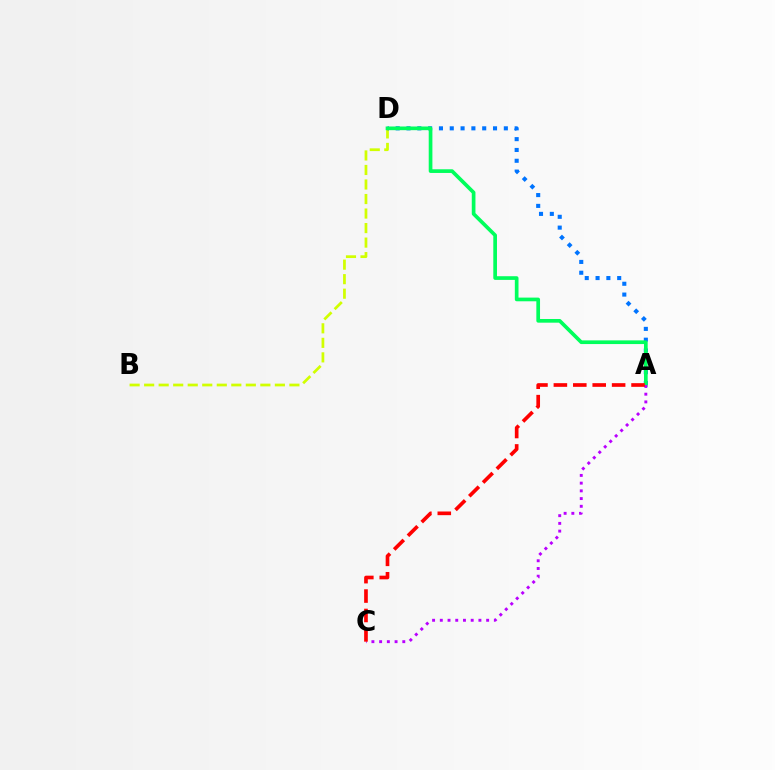{('B', 'D'): [{'color': '#d1ff00', 'line_style': 'dashed', 'thickness': 1.97}], ('A', 'D'): [{'color': '#0074ff', 'line_style': 'dotted', 'thickness': 2.94}, {'color': '#00ff5c', 'line_style': 'solid', 'thickness': 2.65}], ('A', 'C'): [{'color': '#b900ff', 'line_style': 'dotted', 'thickness': 2.1}, {'color': '#ff0000', 'line_style': 'dashed', 'thickness': 2.64}]}